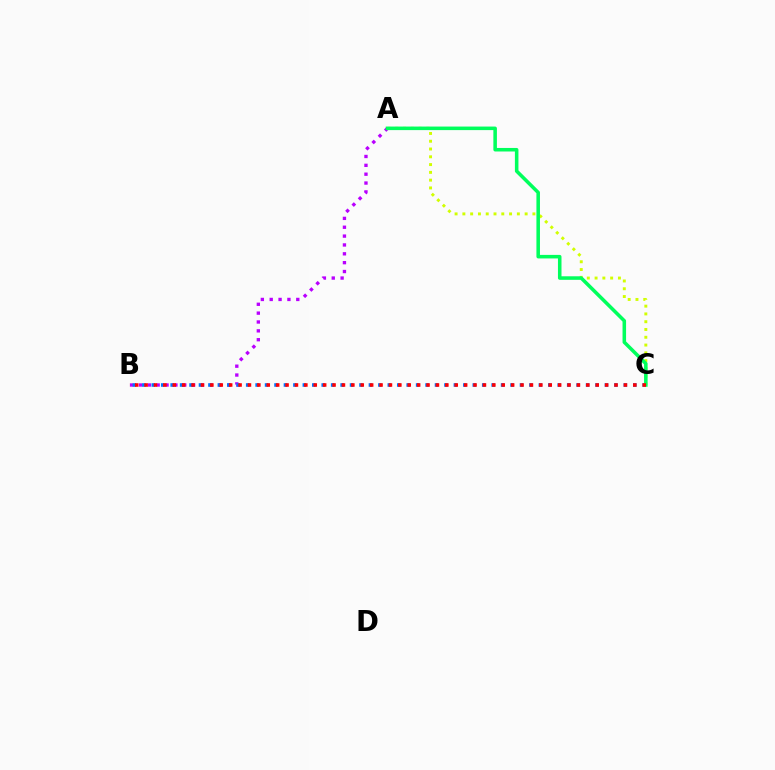{('A', 'C'): [{'color': '#d1ff00', 'line_style': 'dotted', 'thickness': 2.11}, {'color': '#00ff5c', 'line_style': 'solid', 'thickness': 2.55}], ('A', 'B'): [{'color': '#b900ff', 'line_style': 'dotted', 'thickness': 2.41}], ('B', 'C'): [{'color': '#0074ff', 'line_style': 'dotted', 'thickness': 2.57}, {'color': '#ff0000', 'line_style': 'dotted', 'thickness': 2.55}]}